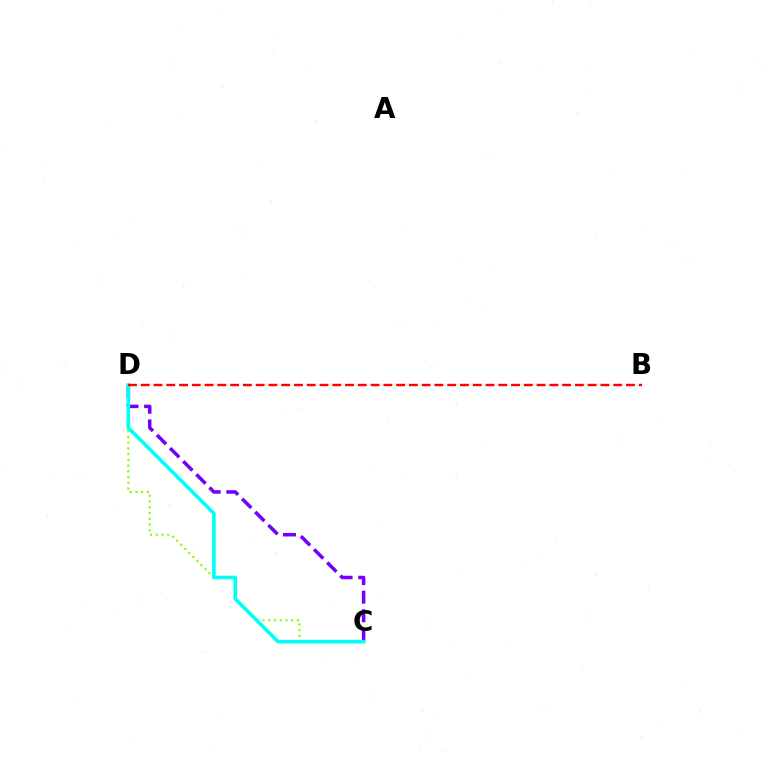{('C', 'D'): [{'color': '#84ff00', 'line_style': 'dotted', 'thickness': 1.56}, {'color': '#7200ff', 'line_style': 'dashed', 'thickness': 2.53}, {'color': '#00fff6', 'line_style': 'solid', 'thickness': 2.61}], ('B', 'D'): [{'color': '#ff0000', 'line_style': 'dashed', 'thickness': 1.73}]}